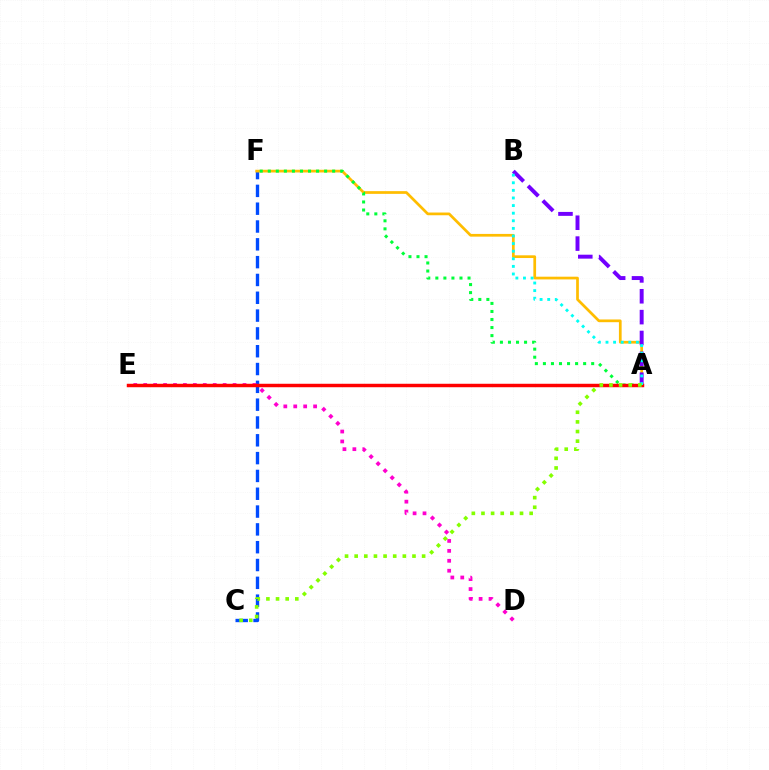{('C', 'F'): [{'color': '#004bff', 'line_style': 'dashed', 'thickness': 2.42}], ('A', 'F'): [{'color': '#ffbd00', 'line_style': 'solid', 'thickness': 1.96}, {'color': '#00ff39', 'line_style': 'dotted', 'thickness': 2.19}], ('A', 'B'): [{'color': '#7200ff', 'line_style': 'dashed', 'thickness': 2.83}, {'color': '#00fff6', 'line_style': 'dotted', 'thickness': 2.07}], ('D', 'E'): [{'color': '#ff00cf', 'line_style': 'dotted', 'thickness': 2.7}], ('A', 'E'): [{'color': '#ff0000', 'line_style': 'solid', 'thickness': 2.49}], ('A', 'C'): [{'color': '#84ff00', 'line_style': 'dotted', 'thickness': 2.62}]}